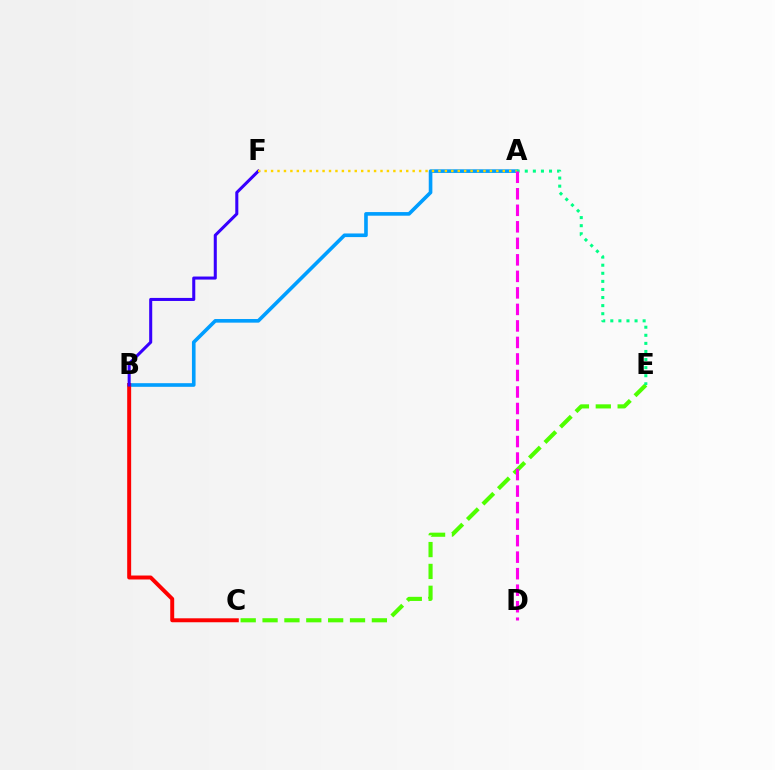{('C', 'E'): [{'color': '#4fff00', 'line_style': 'dashed', 'thickness': 2.97}], ('A', 'B'): [{'color': '#009eff', 'line_style': 'solid', 'thickness': 2.61}], ('B', 'C'): [{'color': '#ff0000', 'line_style': 'solid', 'thickness': 2.85}], ('B', 'F'): [{'color': '#3700ff', 'line_style': 'solid', 'thickness': 2.19}], ('A', 'F'): [{'color': '#ffd500', 'line_style': 'dotted', 'thickness': 1.75}], ('A', 'E'): [{'color': '#00ff86', 'line_style': 'dotted', 'thickness': 2.2}], ('A', 'D'): [{'color': '#ff00ed', 'line_style': 'dashed', 'thickness': 2.24}]}